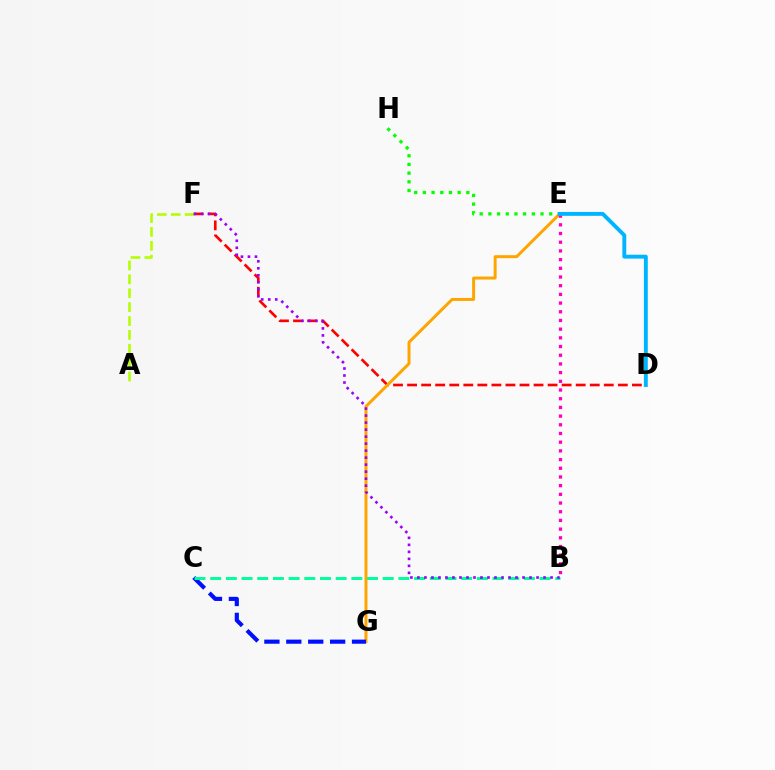{('A', 'F'): [{'color': '#b3ff00', 'line_style': 'dashed', 'thickness': 1.89}], ('D', 'F'): [{'color': '#ff0000', 'line_style': 'dashed', 'thickness': 1.91}], ('E', 'G'): [{'color': '#ffa500', 'line_style': 'solid', 'thickness': 2.15}], ('C', 'G'): [{'color': '#0010ff', 'line_style': 'dashed', 'thickness': 2.98}], ('E', 'H'): [{'color': '#08ff00', 'line_style': 'dotted', 'thickness': 2.36}], ('B', 'E'): [{'color': '#ff00bd', 'line_style': 'dotted', 'thickness': 2.36}], ('B', 'C'): [{'color': '#00ff9d', 'line_style': 'dashed', 'thickness': 2.13}], ('D', 'E'): [{'color': '#00b5ff', 'line_style': 'solid', 'thickness': 2.8}], ('B', 'F'): [{'color': '#9b00ff', 'line_style': 'dotted', 'thickness': 1.9}]}